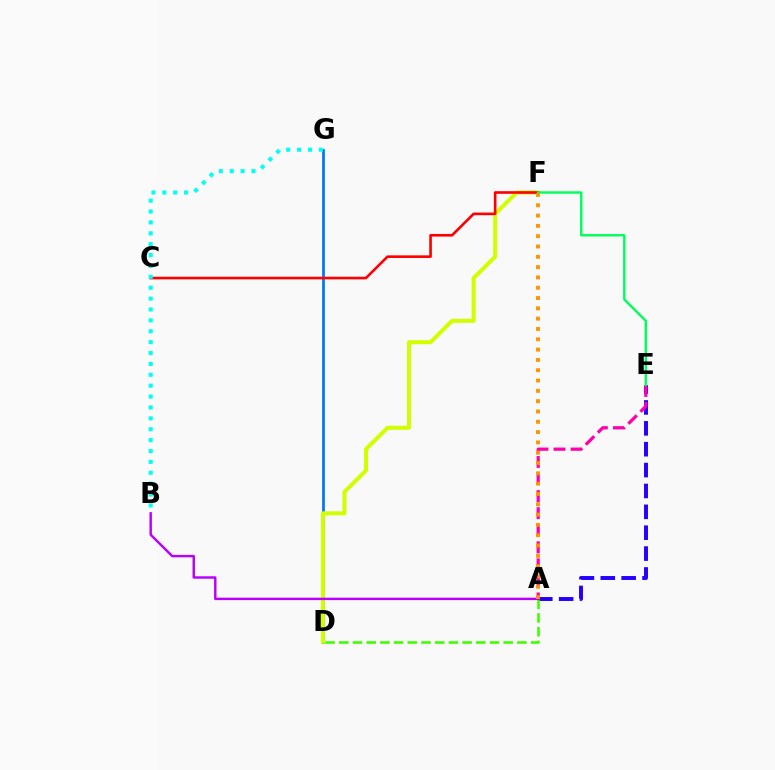{('D', 'G'): [{'color': '#0074ff', 'line_style': 'solid', 'thickness': 1.96}], ('D', 'F'): [{'color': '#d1ff00', 'line_style': 'solid', 'thickness': 2.89}], ('A', 'E'): [{'color': '#2500ff', 'line_style': 'dashed', 'thickness': 2.84}, {'color': '#ff00ac', 'line_style': 'dashed', 'thickness': 2.32}], ('C', 'F'): [{'color': '#ff0000', 'line_style': 'solid', 'thickness': 1.89}], ('A', 'D'): [{'color': '#3dff00', 'line_style': 'dashed', 'thickness': 1.86}], ('E', 'F'): [{'color': '#00ff5c', 'line_style': 'solid', 'thickness': 1.73}], ('A', 'B'): [{'color': '#b900ff', 'line_style': 'solid', 'thickness': 1.75}], ('B', 'G'): [{'color': '#00fff6', 'line_style': 'dotted', 'thickness': 2.96}], ('A', 'F'): [{'color': '#ff9400', 'line_style': 'dotted', 'thickness': 2.8}]}